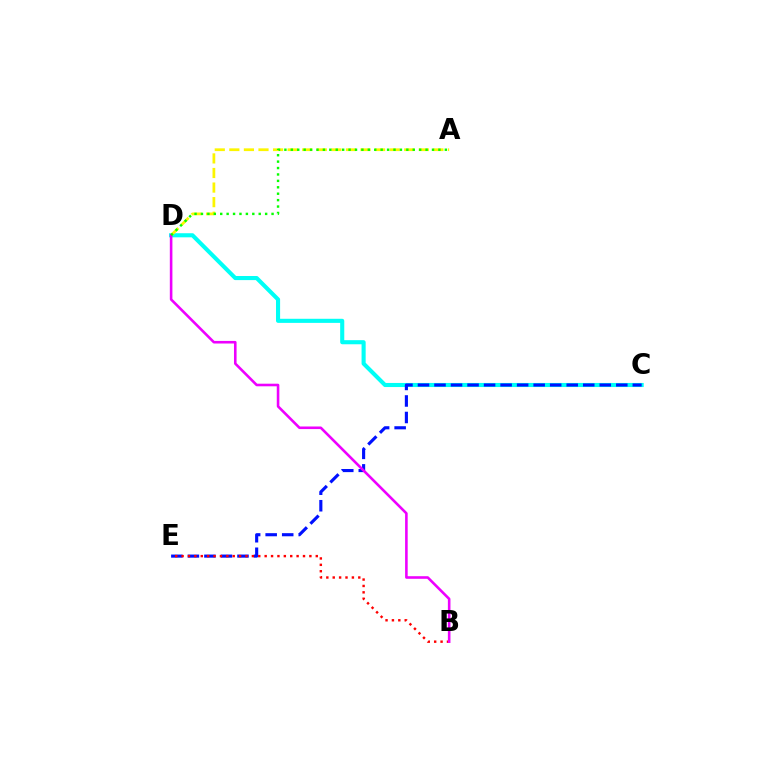{('C', 'D'): [{'color': '#00fff6', 'line_style': 'solid', 'thickness': 2.95}], ('A', 'D'): [{'color': '#fcf500', 'line_style': 'dashed', 'thickness': 1.98}, {'color': '#08ff00', 'line_style': 'dotted', 'thickness': 1.74}], ('C', 'E'): [{'color': '#0010ff', 'line_style': 'dashed', 'thickness': 2.25}], ('B', 'E'): [{'color': '#ff0000', 'line_style': 'dotted', 'thickness': 1.74}], ('B', 'D'): [{'color': '#ee00ff', 'line_style': 'solid', 'thickness': 1.87}]}